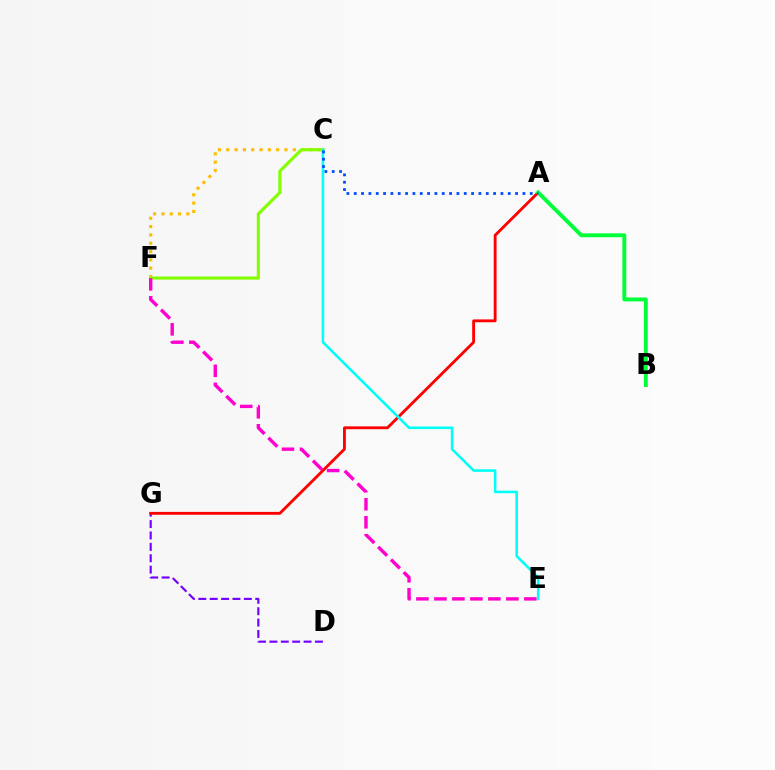{('C', 'F'): [{'color': '#ffbd00', 'line_style': 'dotted', 'thickness': 2.26}, {'color': '#84ff00', 'line_style': 'solid', 'thickness': 2.25}], ('D', 'G'): [{'color': '#7200ff', 'line_style': 'dashed', 'thickness': 1.55}], ('A', 'G'): [{'color': '#ff0000', 'line_style': 'solid', 'thickness': 2.05}], ('E', 'F'): [{'color': '#ff00cf', 'line_style': 'dashed', 'thickness': 2.44}], ('C', 'E'): [{'color': '#00fff6', 'line_style': 'solid', 'thickness': 1.84}], ('A', 'B'): [{'color': '#00ff39', 'line_style': 'solid', 'thickness': 2.82}], ('A', 'C'): [{'color': '#004bff', 'line_style': 'dotted', 'thickness': 1.99}]}